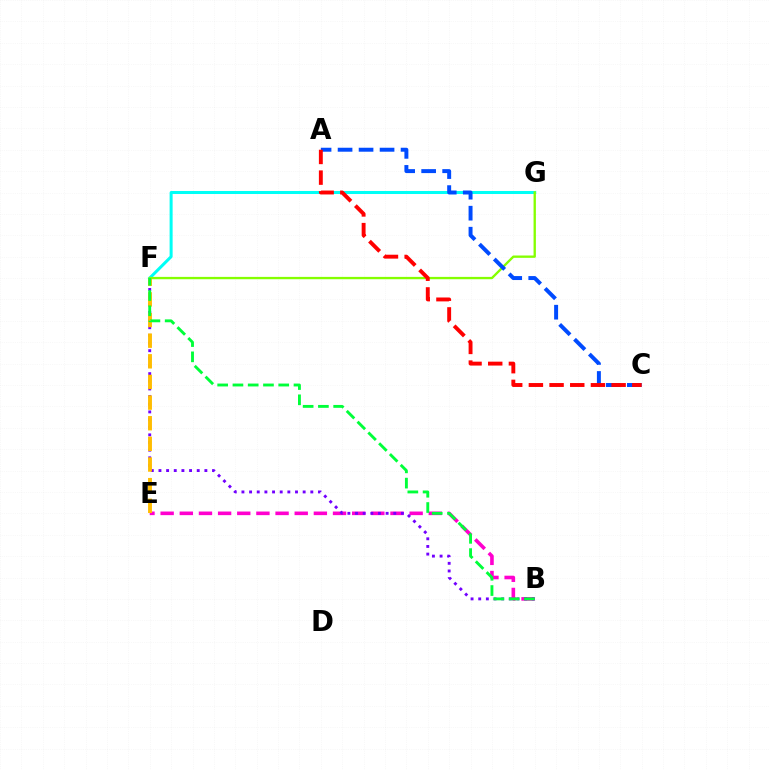{('B', 'E'): [{'color': '#ff00cf', 'line_style': 'dashed', 'thickness': 2.6}], ('B', 'F'): [{'color': '#7200ff', 'line_style': 'dotted', 'thickness': 2.08}, {'color': '#00ff39', 'line_style': 'dashed', 'thickness': 2.07}], ('E', 'F'): [{'color': '#ffbd00', 'line_style': 'dashed', 'thickness': 2.8}], ('F', 'G'): [{'color': '#00fff6', 'line_style': 'solid', 'thickness': 2.18}, {'color': '#84ff00', 'line_style': 'solid', 'thickness': 1.68}], ('A', 'C'): [{'color': '#004bff', 'line_style': 'dashed', 'thickness': 2.85}, {'color': '#ff0000', 'line_style': 'dashed', 'thickness': 2.81}]}